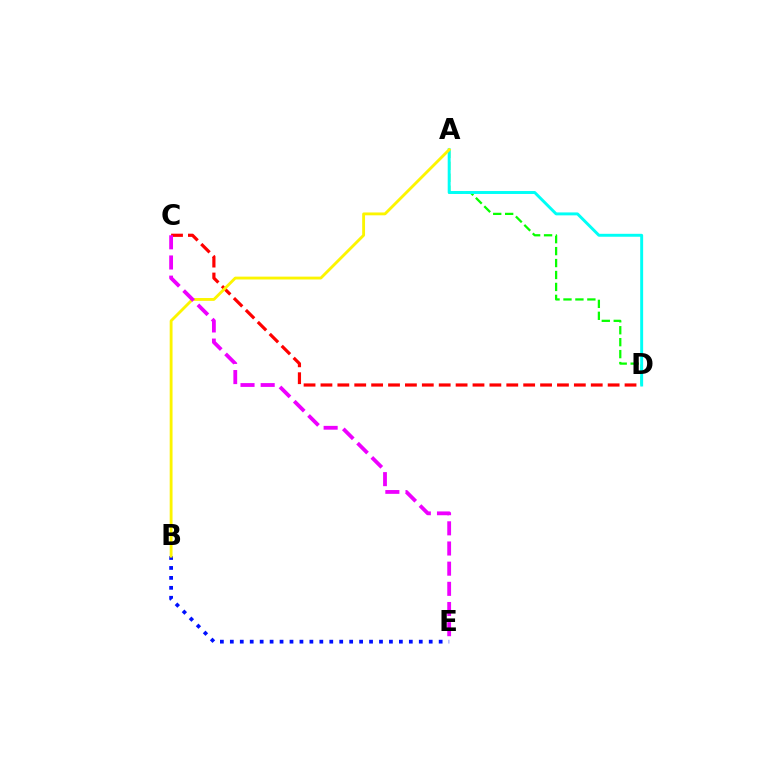{('B', 'E'): [{'color': '#0010ff', 'line_style': 'dotted', 'thickness': 2.7}], ('A', 'D'): [{'color': '#08ff00', 'line_style': 'dashed', 'thickness': 1.62}, {'color': '#00fff6', 'line_style': 'solid', 'thickness': 2.12}], ('C', 'D'): [{'color': '#ff0000', 'line_style': 'dashed', 'thickness': 2.29}], ('A', 'B'): [{'color': '#fcf500', 'line_style': 'solid', 'thickness': 2.05}], ('C', 'E'): [{'color': '#ee00ff', 'line_style': 'dashed', 'thickness': 2.74}]}